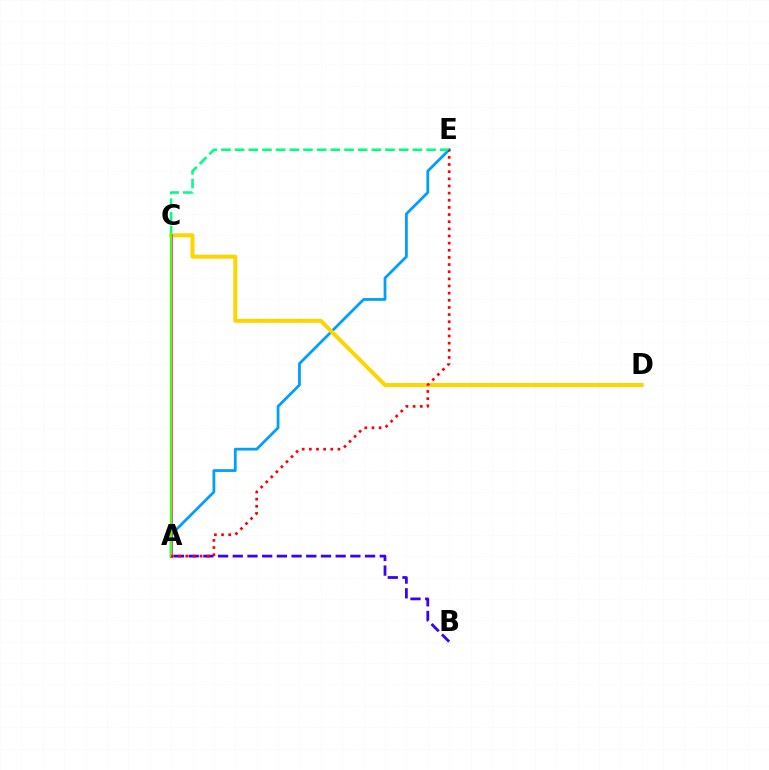{('A', 'E'): [{'color': '#009eff', 'line_style': 'solid', 'thickness': 1.99}, {'color': '#ff0000', 'line_style': 'dotted', 'thickness': 1.94}], ('C', 'E'): [{'color': '#00ff86', 'line_style': 'dashed', 'thickness': 1.86}], ('A', 'B'): [{'color': '#3700ff', 'line_style': 'dashed', 'thickness': 2.0}], ('C', 'D'): [{'color': '#ffd500', 'line_style': 'solid', 'thickness': 2.88}], ('A', 'C'): [{'color': '#ff00ed', 'line_style': 'solid', 'thickness': 1.88}, {'color': '#4fff00', 'line_style': 'solid', 'thickness': 1.64}]}